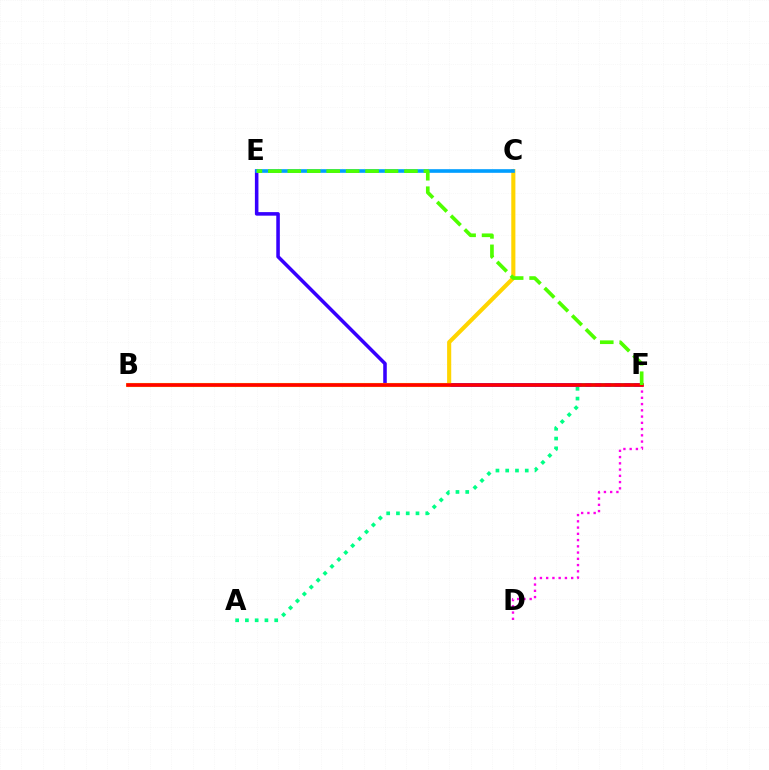{('E', 'F'): [{'color': '#3700ff', 'line_style': 'solid', 'thickness': 2.56}, {'color': '#4fff00', 'line_style': 'dashed', 'thickness': 2.64}], ('B', 'C'): [{'color': '#ffd500', 'line_style': 'solid', 'thickness': 2.96}], ('A', 'F'): [{'color': '#00ff86', 'line_style': 'dotted', 'thickness': 2.65}], ('D', 'F'): [{'color': '#ff00ed', 'line_style': 'dotted', 'thickness': 1.7}], ('C', 'E'): [{'color': '#009eff', 'line_style': 'solid', 'thickness': 2.62}], ('B', 'F'): [{'color': '#ff0000', 'line_style': 'solid', 'thickness': 2.58}]}